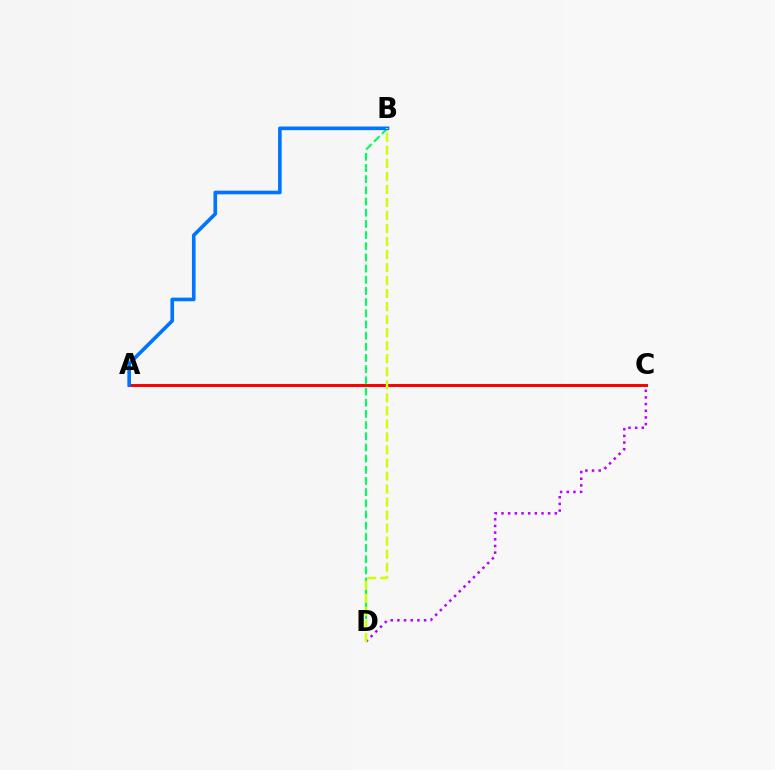{('B', 'D'): [{'color': '#00ff5c', 'line_style': 'dashed', 'thickness': 1.52}, {'color': '#d1ff00', 'line_style': 'dashed', 'thickness': 1.77}], ('C', 'D'): [{'color': '#b900ff', 'line_style': 'dotted', 'thickness': 1.81}], ('A', 'C'): [{'color': '#ff0000', 'line_style': 'solid', 'thickness': 2.14}], ('A', 'B'): [{'color': '#0074ff', 'line_style': 'solid', 'thickness': 2.61}]}